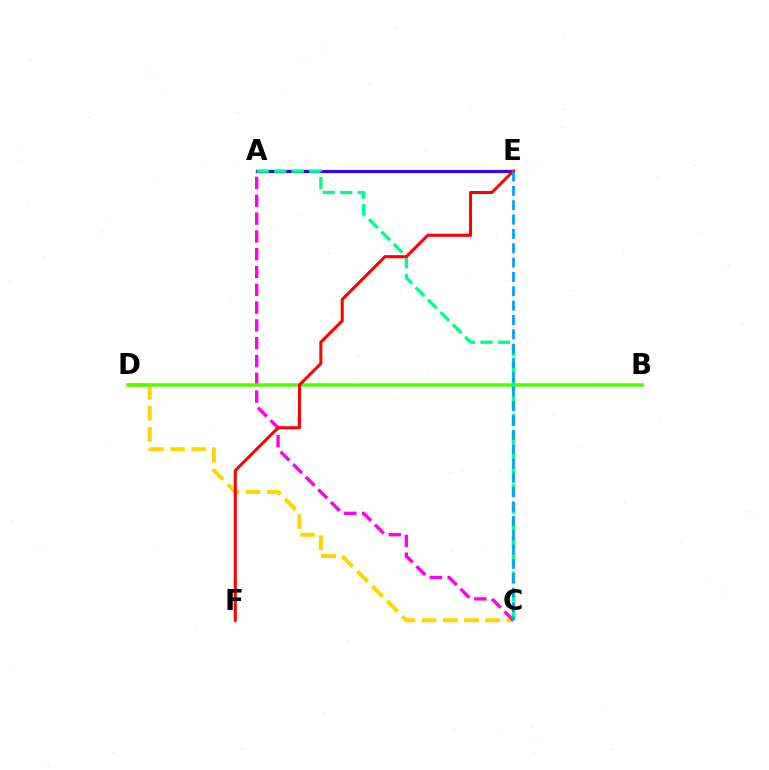{('C', 'D'): [{'color': '#ffd500', 'line_style': 'dashed', 'thickness': 2.88}], ('A', 'C'): [{'color': '#ff00ed', 'line_style': 'dashed', 'thickness': 2.42}, {'color': '#00ff86', 'line_style': 'dashed', 'thickness': 2.38}], ('A', 'E'): [{'color': '#3700ff', 'line_style': 'solid', 'thickness': 2.31}], ('B', 'D'): [{'color': '#4fff00', 'line_style': 'solid', 'thickness': 2.53}], ('E', 'F'): [{'color': '#ff0000', 'line_style': 'solid', 'thickness': 2.19}], ('C', 'E'): [{'color': '#009eff', 'line_style': 'dashed', 'thickness': 1.95}]}